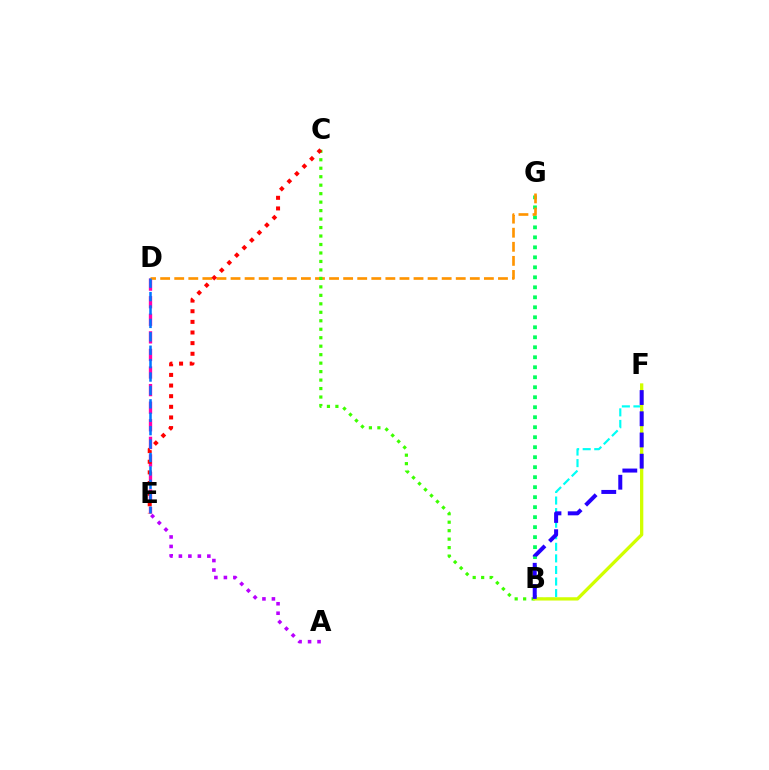{('D', 'E'): [{'color': '#ff00ac', 'line_style': 'dashed', 'thickness': 2.39}, {'color': '#0074ff', 'line_style': 'dashed', 'thickness': 1.82}], ('B', 'F'): [{'color': '#00fff6', 'line_style': 'dashed', 'thickness': 1.57}, {'color': '#d1ff00', 'line_style': 'solid', 'thickness': 2.37}, {'color': '#2500ff', 'line_style': 'dashed', 'thickness': 2.88}], ('B', 'G'): [{'color': '#00ff5c', 'line_style': 'dotted', 'thickness': 2.72}], ('D', 'G'): [{'color': '#ff9400', 'line_style': 'dashed', 'thickness': 1.91}], ('A', 'E'): [{'color': '#b900ff', 'line_style': 'dotted', 'thickness': 2.58}], ('B', 'C'): [{'color': '#3dff00', 'line_style': 'dotted', 'thickness': 2.3}], ('C', 'E'): [{'color': '#ff0000', 'line_style': 'dotted', 'thickness': 2.89}]}